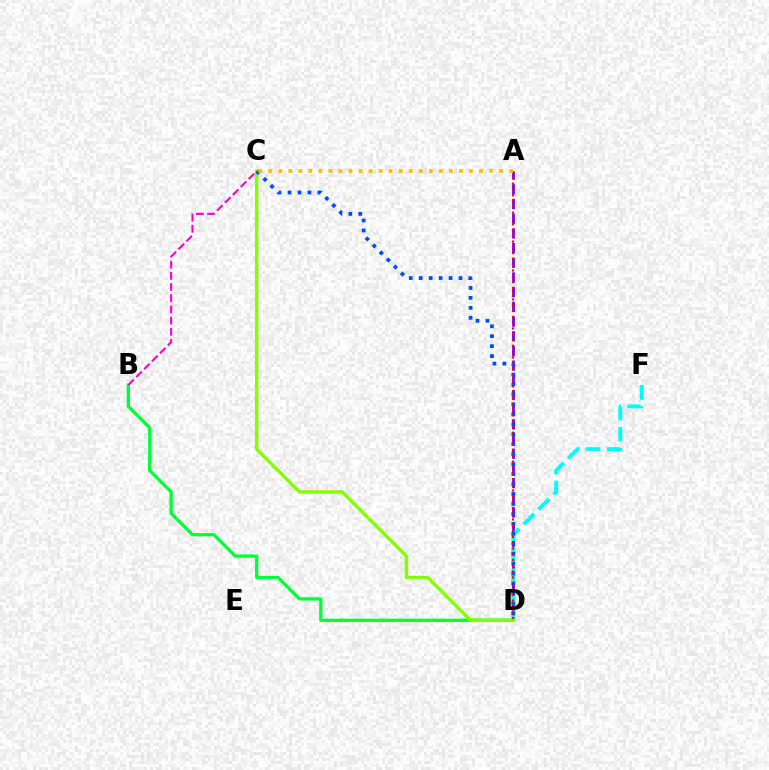{('A', 'D'): [{'color': '#7200ff', 'line_style': 'dashed', 'thickness': 2.0}, {'color': '#ff0000', 'line_style': 'dotted', 'thickness': 1.57}], ('B', 'D'): [{'color': '#00ff39', 'line_style': 'solid', 'thickness': 2.37}], ('D', 'F'): [{'color': '#00fff6', 'line_style': 'dashed', 'thickness': 2.87}], ('C', 'D'): [{'color': '#84ff00', 'line_style': 'solid', 'thickness': 2.48}, {'color': '#004bff', 'line_style': 'dotted', 'thickness': 2.7}], ('A', 'C'): [{'color': '#ffbd00', 'line_style': 'dotted', 'thickness': 2.73}], ('B', 'C'): [{'color': '#ff00cf', 'line_style': 'dashed', 'thickness': 1.52}]}